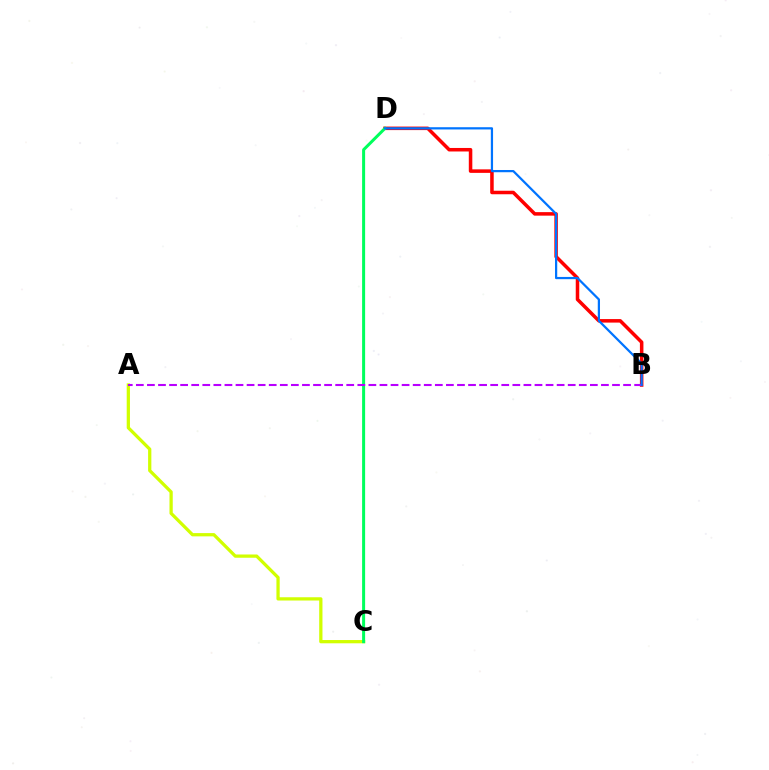{('A', 'C'): [{'color': '#d1ff00', 'line_style': 'solid', 'thickness': 2.35}], ('B', 'D'): [{'color': '#ff0000', 'line_style': 'solid', 'thickness': 2.53}, {'color': '#0074ff', 'line_style': 'solid', 'thickness': 1.6}], ('C', 'D'): [{'color': '#00ff5c', 'line_style': 'solid', 'thickness': 2.17}], ('A', 'B'): [{'color': '#b900ff', 'line_style': 'dashed', 'thickness': 1.5}]}